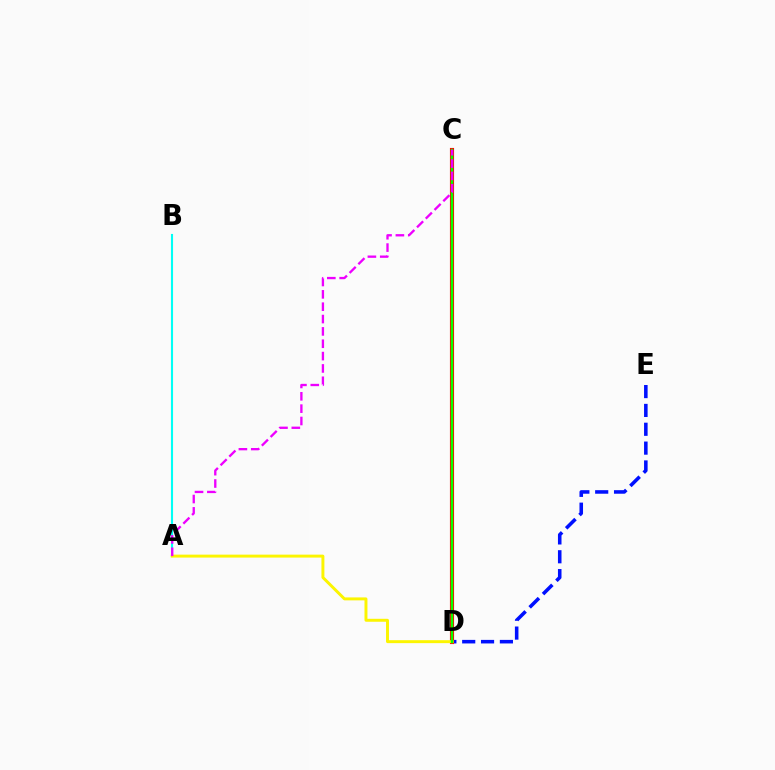{('D', 'E'): [{'color': '#0010ff', 'line_style': 'dashed', 'thickness': 2.56}], ('A', 'B'): [{'color': '#00fff6', 'line_style': 'solid', 'thickness': 1.52}], ('C', 'D'): [{'color': '#ff0000', 'line_style': 'solid', 'thickness': 2.98}, {'color': '#08ff00', 'line_style': 'solid', 'thickness': 1.75}], ('A', 'D'): [{'color': '#fcf500', 'line_style': 'solid', 'thickness': 2.12}], ('A', 'C'): [{'color': '#ee00ff', 'line_style': 'dashed', 'thickness': 1.68}]}